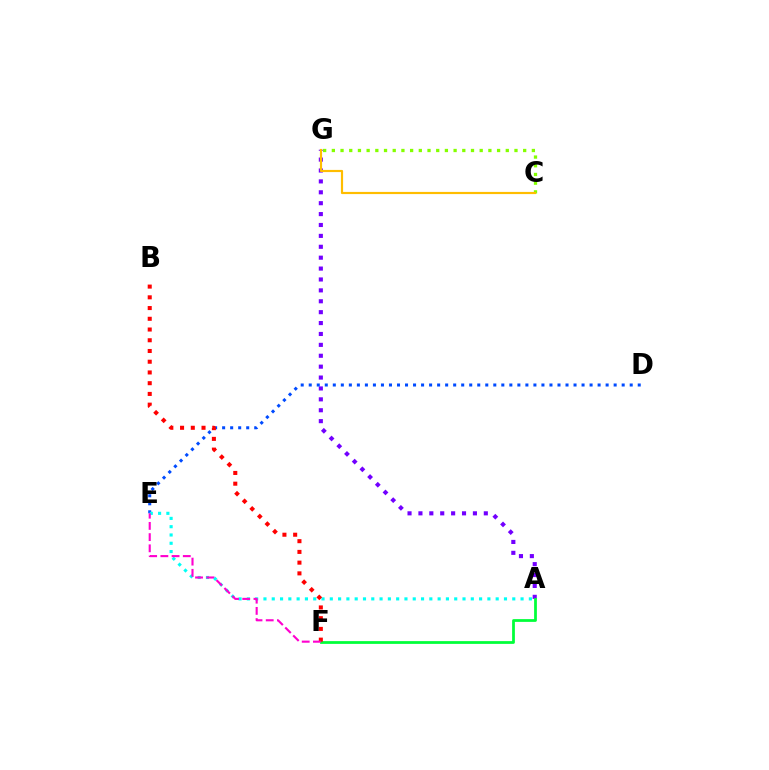{('C', 'G'): [{'color': '#84ff00', 'line_style': 'dotted', 'thickness': 2.36}, {'color': '#ffbd00', 'line_style': 'solid', 'thickness': 1.57}], ('A', 'G'): [{'color': '#7200ff', 'line_style': 'dotted', 'thickness': 2.96}], ('A', 'F'): [{'color': '#00ff39', 'line_style': 'solid', 'thickness': 1.99}], ('D', 'E'): [{'color': '#004bff', 'line_style': 'dotted', 'thickness': 2.18}], ('A', 'E'): [{'color': '#00fff6', 'line_style': 'dotted', 'thickness': 2.25}], ('B', 'F'): [{'color': '#ff0000', 'line_style': 'dotted', 'thickness': 2.92}], ('E', 'F'): [{'color': '#ff00cf', 'line_style': 'dashed', 'thickness': 1.52}]}